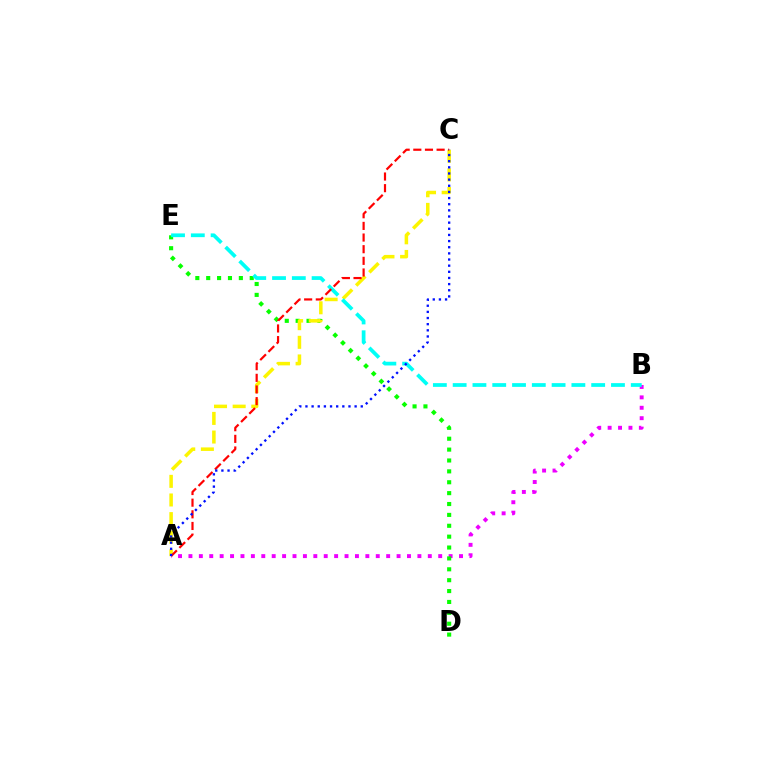{('A', 'B'): [{'color': '#ee00ff', 'line_style': 'dotted', 'thickness': 2.83}], ('D', 'E'): [{'color': '#08ff00', 'line_style': 'dotted', 'thickness': 2.96}], ('A', 'C'): [{'color': '#fcf500', 'line_style': 'dashed', 'thickness': 2.53}, {'color': '#ff0000', 'line_style': 'dashed', 'thickness': 1.58}, {'color': '#0010ff', 'line_style': 'dotted', 'thickness': 1.67}], ('B', 'E'): [{'color': '#00fff6', 'line_style': 'dashed', 'thickness': 2.69}]}